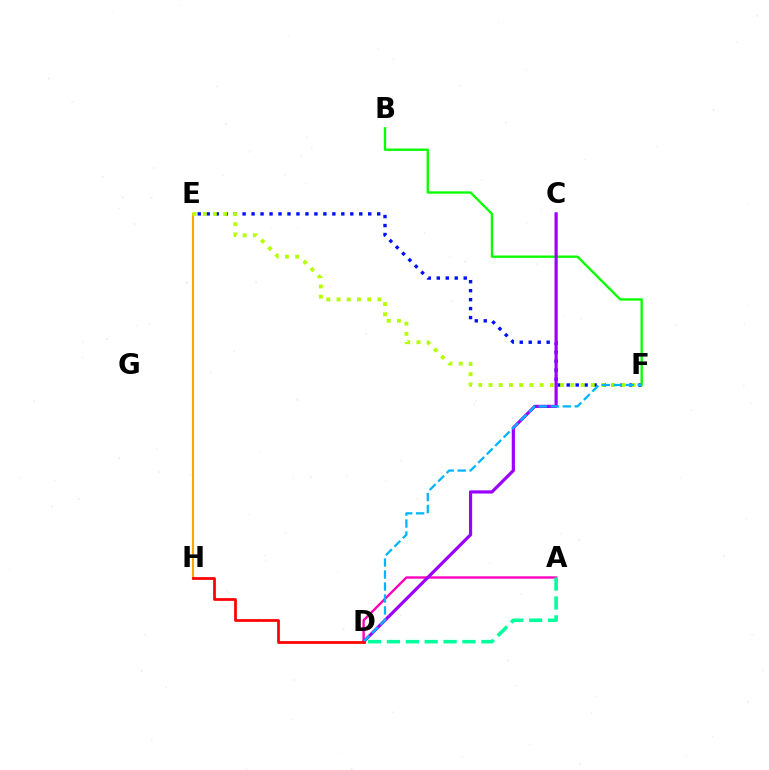{('E', 'F'): [{'color': '#0010ff', 'line_style': 'dotted', 'thickness': 2.44}, {'color': '#b3ff00', 'line_style': 'dotted', 'thickness': 2.78}], ('B', 'F'): [{'color': '#08ff00', 'line_style': 'solid', 'thickness': 1.69}], ('E', 'H'): [{'color': '#ffa500', 'line_style': 'solid', 'thickness': 1.53}], ('A', 'D'): [{'color': '#ff00bd', 'line_style': 'solid', 'thickness': 1.71}, {'color': '#00ff9d', 'line_style': 'dashed', 'thickness': 2.57}], ('C', 'D'): [{'color': '#9b00ff', 'line_style': 'solid', 'thickness': 2.29}], ('D', 'F'): [{'color': '#00b5ff', 'line_style': 'dashed', 'thickness': 1.63}], ('D', 'H'): [{'color': '#ff0000', 'line_style': 'solid', 'thickness': 1.96}]}